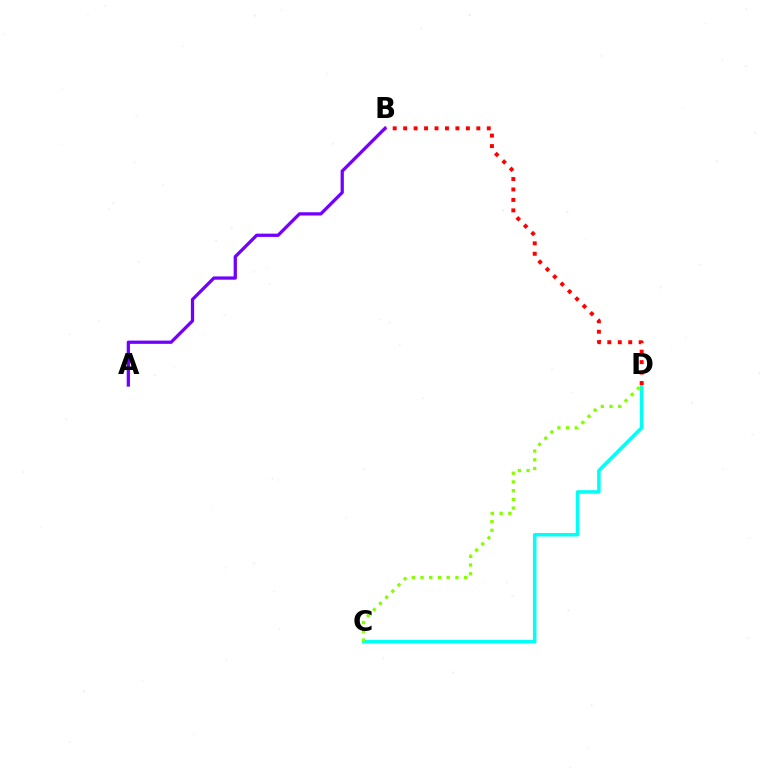{('A', 'B'): [{'color': '#7200ff', 'line_style': 'solid', 'thickness': 2.34}], ('C', 'D'): [{'color': '#00fff6', 'line_style': 'solid', 'thickness': 2.53}, {'color': '#84ff00', 'line_style': 'dotted', 'thickness': 2.37}], ('B', 'D'): [{'color': '#ff0000', 'line_style': 'dotted', 'thickness': 2.84}]}